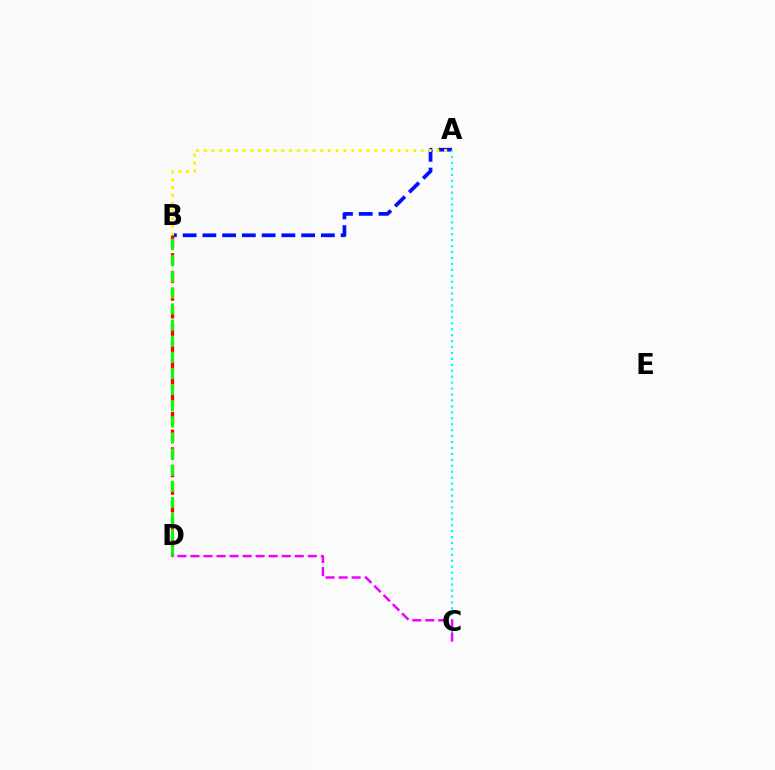{('A', 'B'): [{'color': '#0010ff', 'line_style': 'dashed', 'thickness': 2.68}, {'color': '#fcf500', 'line_style': 'dotted', 'thickness': 2.11}], ('A', 'C'): [{'color': '#00fff6', 'line_style': 'dotted', 'thickness': 1.61}], ('B', 'D'): [{'color': '#ff0000', 'line_style': 'dashed', 'thickness': 2.4}, {'color': '#08ff00', 'line_style': 'dashed', 'thickness': 2.19}], ('C', 'D'): [{'color': '#ee00ff', 'line_style': 'dashed', 'thickness': 1.77}]}